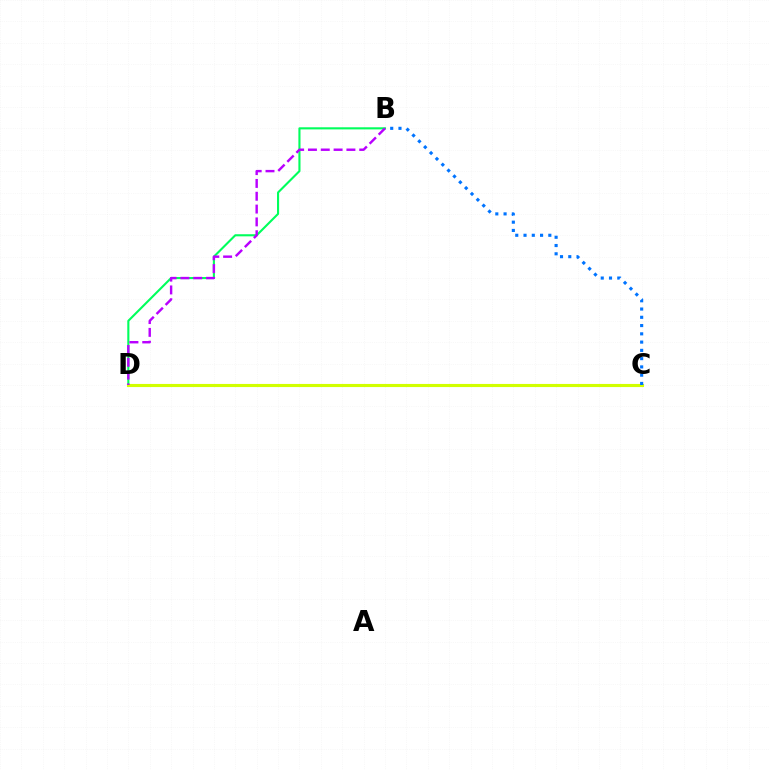{('B', 'D'): [{'color': '#00ff5c', 'line_style': 'solid', 'thickness': 1.52}, {'color': '#b900ff', 'line_style': 'dashed', 'thickness': 1.74}], ('C', 'D'): [{'color': '#ff0000', 'line_style': 'dotted', 'thickness': 1.86}, {'color': '#d1ff00', 'line_style': 'solid', 'thickness': 2.24}], ('B', 'C'): [{'color': '#0074ff', 'line_style': 'dotted', 'thickness': 2.25}]}